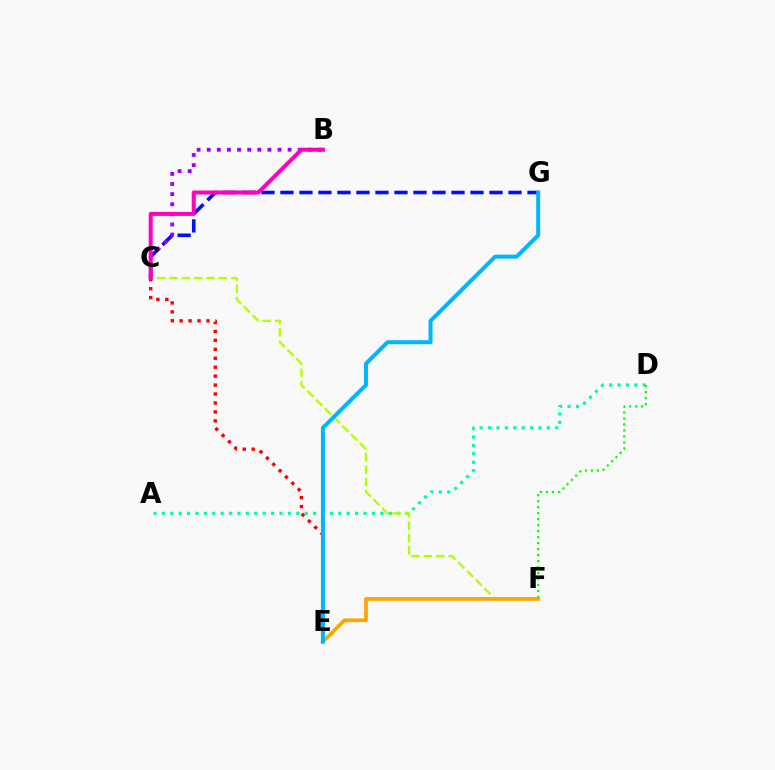{('C', 'G'): [{'color': '#0010ff', 'line_style': 'dashed', 'thickness': 2.58}], ('A', 'D'): [{'color': '#00ff9d', 'line_style': 'dotted', 'thickness': 2.28}], ('B', 'C'): [{'color': '#9b00ff', 'line_style': 'dotted', 'thickness': 2.75}, {'color': '#ff00bd', 'line_style': 'solid', 'thickness': 2.89}], ('C', 'F'): [{'color': '#b3ff00', 'line_style': 'dashed', 'thickness': 1.68}], ('C', 'E'): [{'color': '#ff0000', 'line_style': 'dotted', 'thickness': 2.43}], ('D', 'F'): [{'color': '#08ff00', 'line_style': 'dotted', 'thickness': 1.63}], ('E', 'F'): [{'color': '#ffa500', 'line_style': 'solid', 'thickness': 2.66}], ('E', 'G'): [{'color': '#00b5ff', 'line_style': 'solid', 'thickness': 2.88}]}